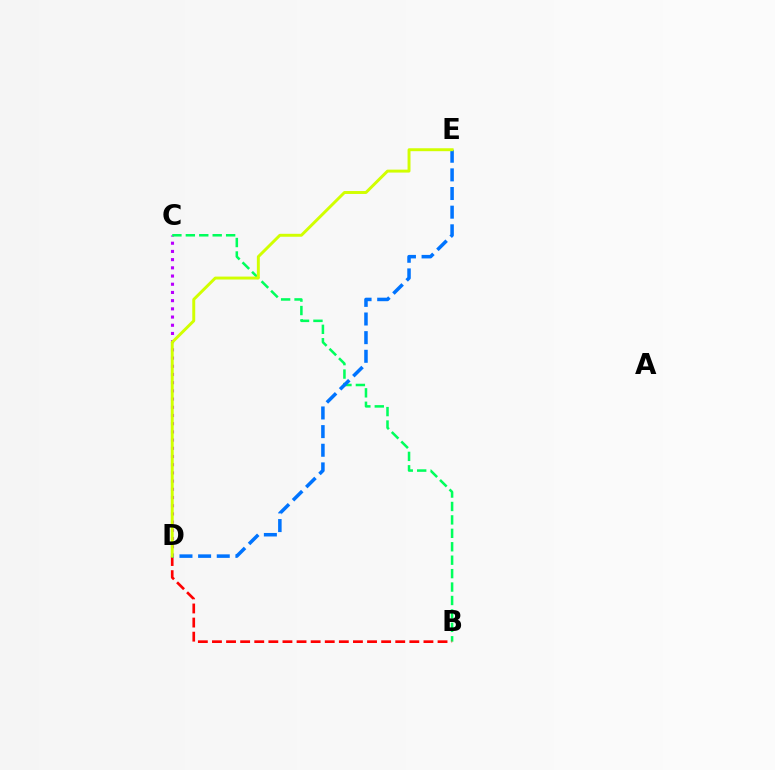{('C', 'D'): [{'color': '#b900ff', 'line_style': 'dotted', 'thickness': 2.23}], ('B', 'C'): [{'color': '#00ff5c', 'line_style': 'dashed', 'thickness': 1.82}], ('B', 'D'): [{'color': '#ff0000', 'line_style': 'dashed', 'thickness': 1.92}], ('D', 'E'): [{'color': '#0074ff', 'line_style': 'dashed', 'thickness': 2.53}, {'color': '#d1ff00', 'line_style': 'solid', 'thickness': 2.12}]}